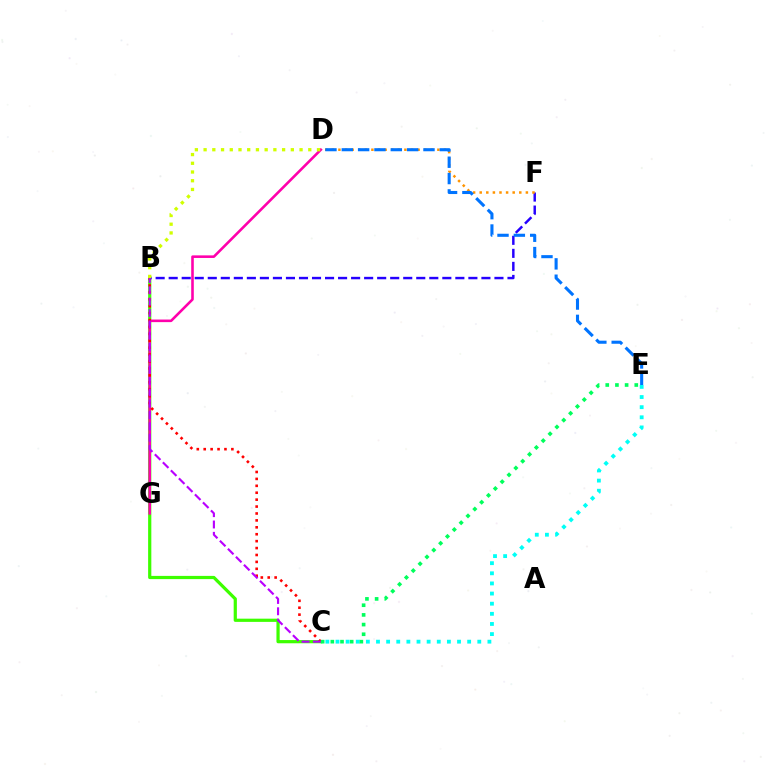{('C', 'E'): [{'color': '#00fff6', 'line_style': 'dotted', 'thickness': 2.75}, {'color': '#00ff5c', 'line_style': 'dotted', 'thickness': 2.63}], ('B', 'C'): [{'color': '#3dff00', 'line_style': 'solid', 'thickness': 2.31}, {'color': '#ff0000', 'line_style': 'dotted', 'thickness': 1.88}, {'color': '#b900ff', 'line_style': 'dashed', 'thickness': 1.54}], ('D', 'G'): [{'color': '#ff00ac', 'line_style': 'solid', 'thickness': 1.86}], ('B', 'F'): [{'color': '#2500ff', 'line_style': 'dashed', 'thickness': 1.77}], ('D', 'F'): [{'color': '#ff9400', 'line_style': 'dotted', 'thickness': 1.79}], ('D', 'E'): [{'color': '#0074ff', 'line_style': 'dashed', 'thickness': 2.22}], ('B', 'D'): [{'color': '#d1ff00', 'line_style': 'dotted', 'thickness': 2.37}]}